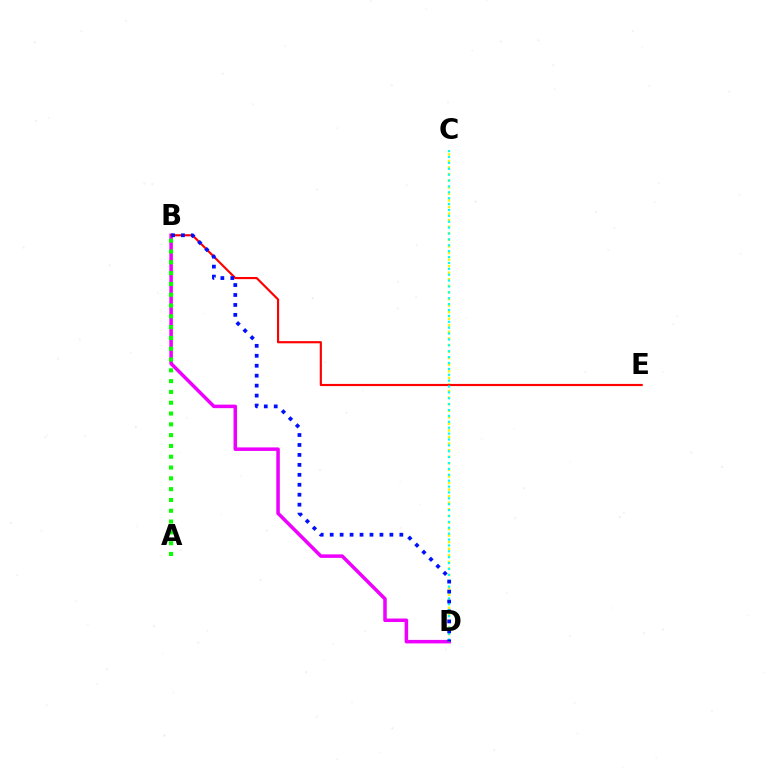{('B', 'D'): [{'color': '#ee00ff', 'line_style': 'solid', 'thickness': 2.53}, {'color': '#0010ff', 'line_style': 'dotted', 'thickness': 2.7}], ('C', 'D'): [{'color': '#fcf500', 'line_style': 'dotted', 'thickness': 1.79}, {'color': '#00fff6', 'line_style': 'dotted', 'thickness': 1.6}], ('A', 'B'): [{'color': '#08ff00', 'line_style': 'dotted', 'thickness': 2.93}], ('B', 'E'): [{'color': '#ff0000', 'line_style': 'solid', 'thickness': 1.55}]}